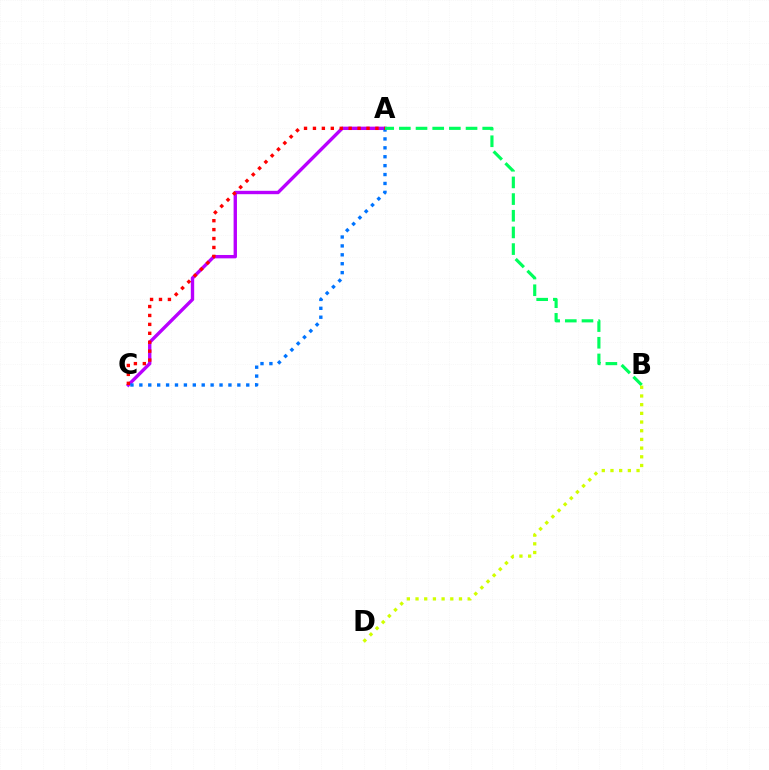{('A', 'C'): [{'color': '#b900ff', 'line_style': 'solid', 'thickness': 2.43}, {'color': '#0074ff', 'line_style': 'dotted', 'thickness': 2.42}, {'color': '#ff0000', 'line_style': 'dotted', 'thickness': 2.42}], ('A', 'B'): [{'color': '#00ff5c', 'line_style': 'dashed', 'thickness': 2.26}], ('B', 'D'): [{'color': '#d1ff00', 'line_style': 'dotted', 'thickness': 2.36}]}